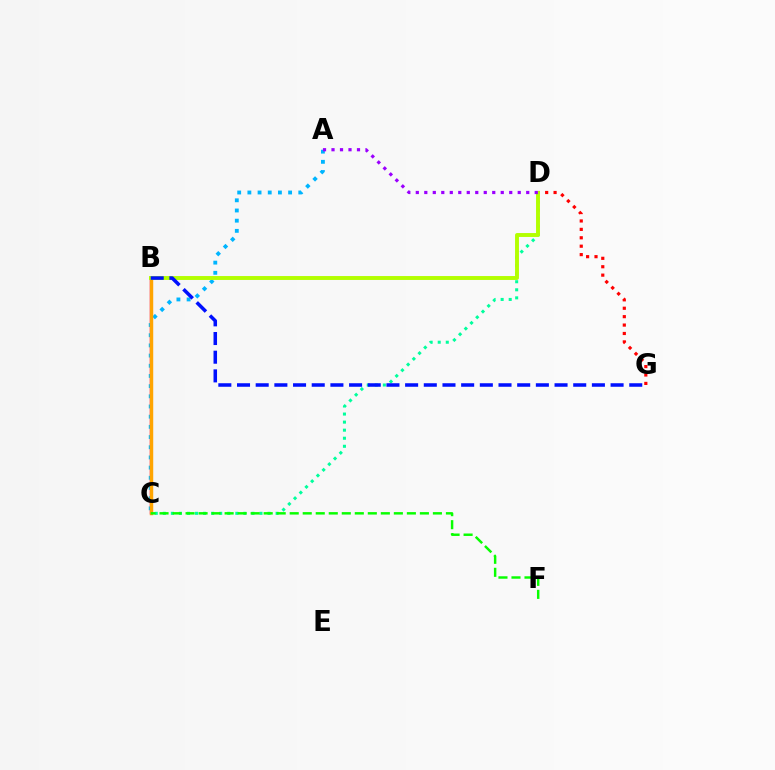{('B', 'C'): [{'color': '#ff00bd', 'line_style': 'solid', 'thickness': 1.75}, {'color': '#ffa500', 'line_style': 'solid', 'thickness': 2.49}], ('C', 'D'): [{'color': '#00ff9d', 'line_style': 'dotted', 'thickness': 2.19}], ('A', 'C'): [{'color': '#00b5ff', 'line_style': 'dotted', 'thickness': 2.77}], ('D', 'G'): [{'color': '#ff0000', 'line_style': 'dotted', 'thickness': 2.29}], ('B', 'D'): [{'color': '#b3ff00', 'line_style': 'solid', 'thickness': 2.81}], ('A', 'D'): [{'color': '#9b00ff', 'line_style': 'dotted', 'thickness': 2.31}], ('C', 'F'): [{'color': '#08ff00', 'line_style': 'dashed', 'thickness': 1.77}], ('B', 'G'): [{'color': '#0010ff', 'line_style': 'dashed', 'thickness': 2.54}]}